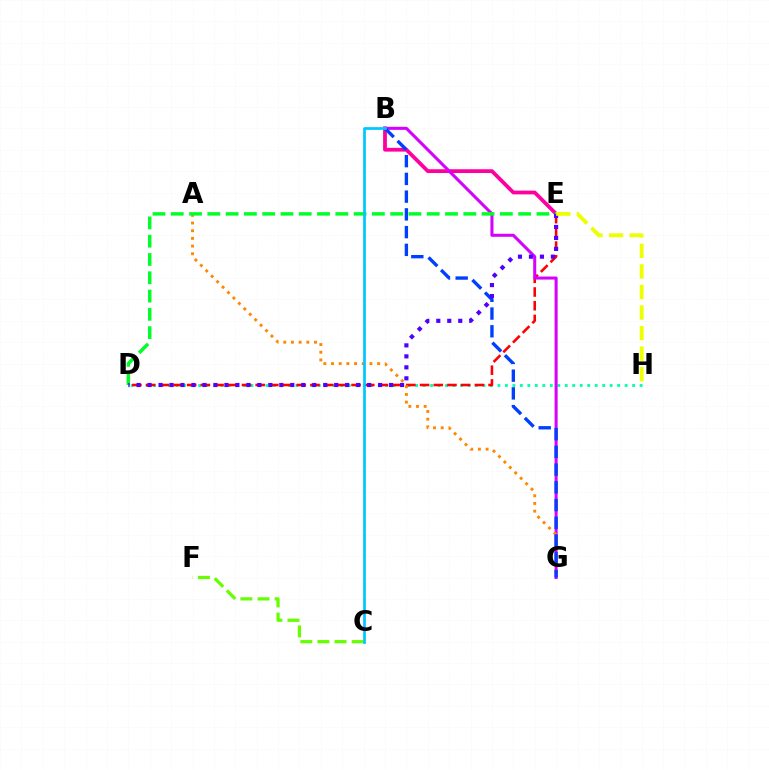{('B', 'E'): [{'color': '#ff00a0', 'line_style': 'solid', 'thickness': 2.72}], ('D', 'H'): [{'color': '#00ffaf', 'line_style': 'dotted', 'thickness': 2.03}], ('D', 'E'): [{'color': '#ff0000', 'line_style': 'dashed', 'thickness': 1.86}, {'color': '#00ff27', 'line_style': 'dashed', 'thickness': 2.48}, {'color': '#4f00ff', 'line_style': 'dotted', 'thickness': 2.98}], ('B', 'G'): [{'color': '#d600ff', 'line_style': 'solid', 'thickness': 2.19}, {'color': '#003fff', 'line_style': 'dashed', 'thickness': 2.41}], ('A', 'G'): [{'color': '#ff8800', 'line_style': 'dotted', 'thickness': 2.09}], ('C', 'F'): [{'color': '#66ff00', 'line_style': 'dashed', 'thickness': 2.32}], ('B', 'C'): [{'color': '#00c7ff', 'line_style': 'solid', 'thickness': 1.97}], ('E', 'H'): [{'color': '#eeff00', 'line_style': 'dashed', 'thickness': 2.79}]}